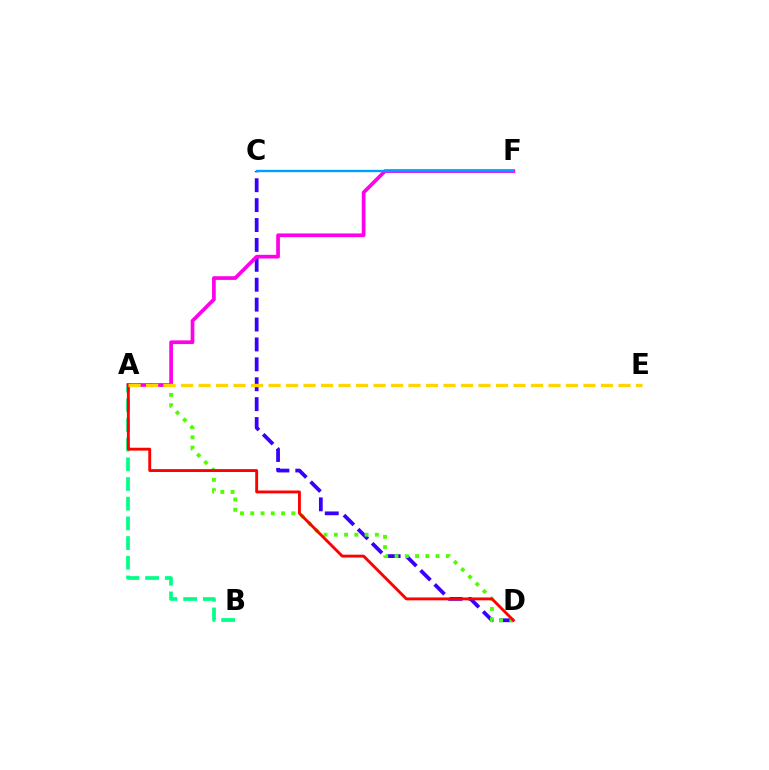{('C', 'D'): [{'color': '#3700ff', 'line_style': 'dashed', 'thickness': 2.7}], ('A', 'D'): [{'color': '#4fff00', 'line_style': 'dotted', 'thickness': 2.79}, {'color': '#ff0000', 'line_style': 'solid', 'thickness': 2.07}], ('A', 'F'): [{'color': '#ff00ed', 'line_style': 'solid', 'thickness': 2.66}], ('A', 'B'): [{'color': '#00ff86', 'line_style': 'dashed', 'thickness': 2.67}], ('C', 'F'): [{'color': '#009eff', 'line_style': 'solid', 'thickness': 1.69}], ('A', 'E'): [{'color': '#ffd500', 'line_style': 'dashed', 'thickness': 2.38}]}